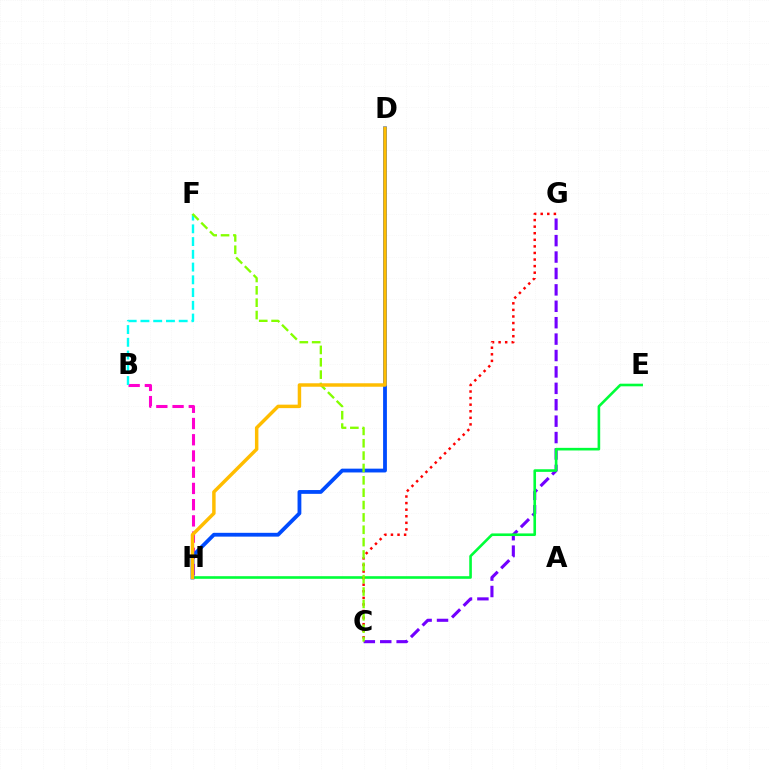{('B', 'H'): [{'color': '#ff00cf', 'line_style': 'dashed', 'thickness': 2.2}], ('C', 'G'): [{'color': '#7200ff', 'line_style': 'dashed', 'thickness': 2.23}, {'color': '#ff0000', 'line_style': 'dotted', 'thickness': 1.79}], ('E', 'H'): [{'color': '#00ff39', 'line_style': 'solid', 'thickness': 1.89}], ('B', 'F'): [{'color': '#00fff6', 'line_style': 'dashed', 'thickness': 1.73}], ('D', 'H'): [{'color': '#004bff', 'line_style': 'solid', 'thickness': 2.74}, {'color': '#ffbd00', 'line_style': 'solid', 'thickness': 2.49}], ('C', 'F'): [{'color': '#84ff00', 'line_style': 'dashed', 'thickness': 1.68}]}